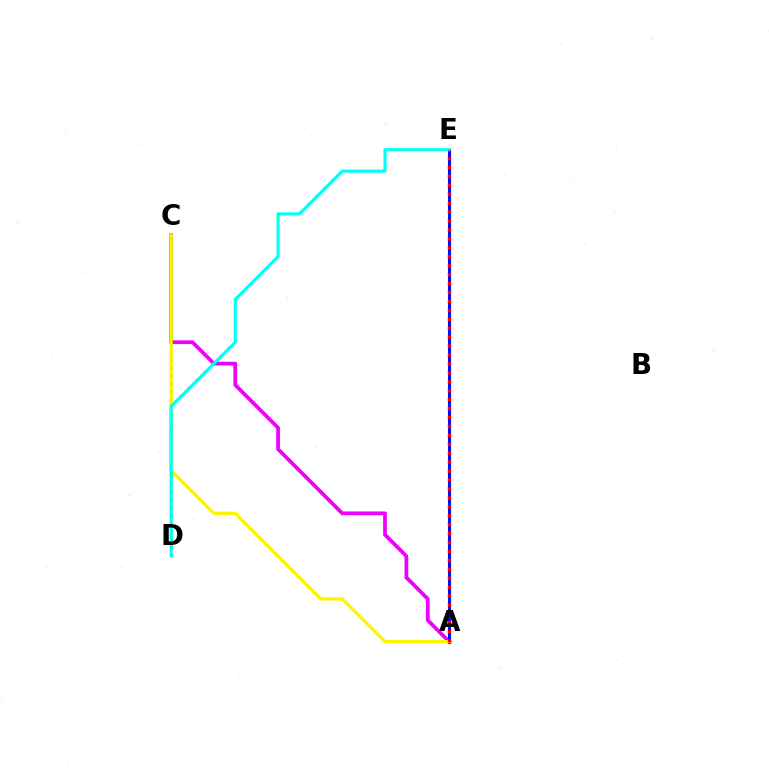{('A', 'C'): [{'color': '#ee00ff', 'line_style': 'solid', 'thickness': 2.7}, {'color': '#fcf500', 'line_style': 'solid', 'thickness': 2.39}], ('A', 'E'): [{'color': '#0010ff', 'line_style': 'solid', 'thickness': 2.23}, {'color': '#ff0000', 'line_style': 'dotted', 'thickness': 2.43}], ('C', 'D'): [{'color': '#08ff00', 'line_style': 'dotted', 'thickness': 2.11}], ('D', 'E'): [{'color': '#00fff6', 'line_style': 'solid', 'thickness': 2.25}]}